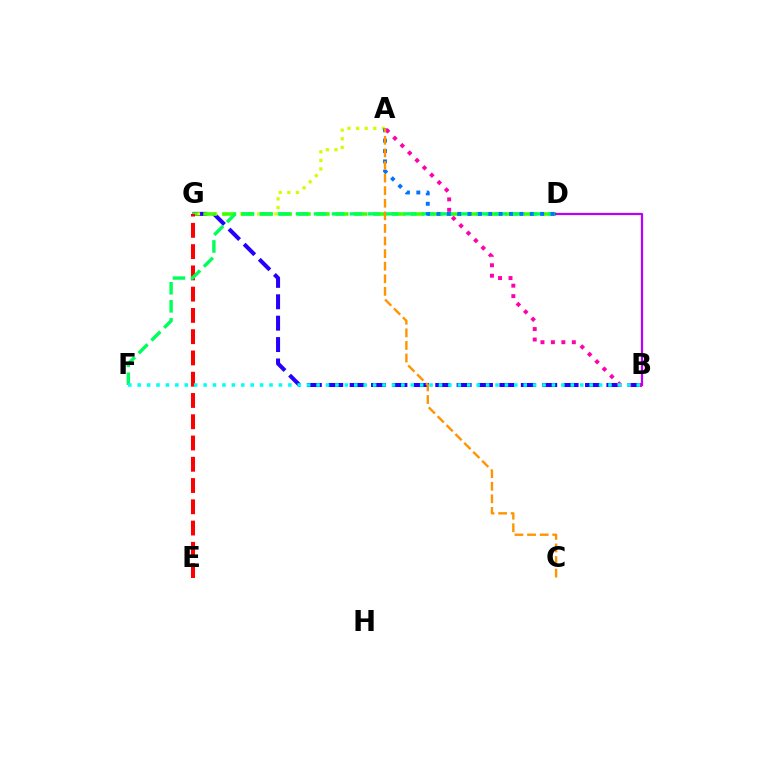{('B', 'G'): [{'color': '#2500ff', 'line_style': 'dashed', 'thickness': 2.91}], ('A', 'G'): [{'color': '#d1ff00', 'line_style': 'dotted', 'thickness': 2.34}], ('D', 'G'): [{'color': '#3dff00', 'line_style': 'dashed', 'thickness': 2.56}], ('E', 'G'): [{'color': '#ff0000', 'line_style': 'dashed', 'thickness': 2.89}], ('D', 'F'): [{'color': '#00ff5c', 'line_style': 'dashed', 'thickness': 2.45}], ('A', 'D'): [{'color': '#0074ff', 'line_style': 'dotted', 'thickness': 2.82}], ('A', 'B'): [{'color': '#ff00ac', 'line_style': 'dotted', 'thickness': 2.84}], ('B', 'F'): [{'color': '#00fff6', 'line_style': 'dotted', 'thickness': 2.56}], ('B', 'D'): [{'color': '#b900ff', 'line_style': 'solid', 'thickness': 1.6}], ('A', 'C'): [{'color': '#ff9400', 'line_style': 'dashed', 'thickness': 1.71}]}